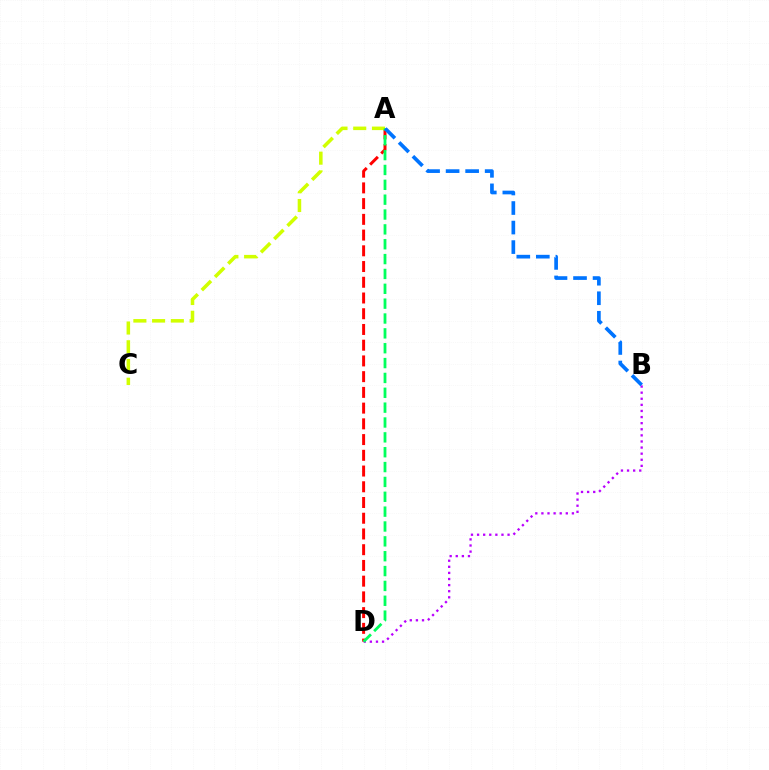{('A', 'D'): [{'color': '#ff0000', 'line_style': 'dashed', 'thickness': 2.14}, {'color': '#00ff5c', 'line_style': 'dashed', 'thickness': 2.02}], ('A', 'C'): [{'color': '#d1ff00', 'line_style': 'dashed', 'thickness': 2.54}], ('B', 'D'): [{'color': '#b900ff', 'line_style': 'dotted', 'thickness': 1.66}], ('A', 'B'): [{'color': '#0074ff', 'line_style': 'dashed', 'thickness': 2.65}]}